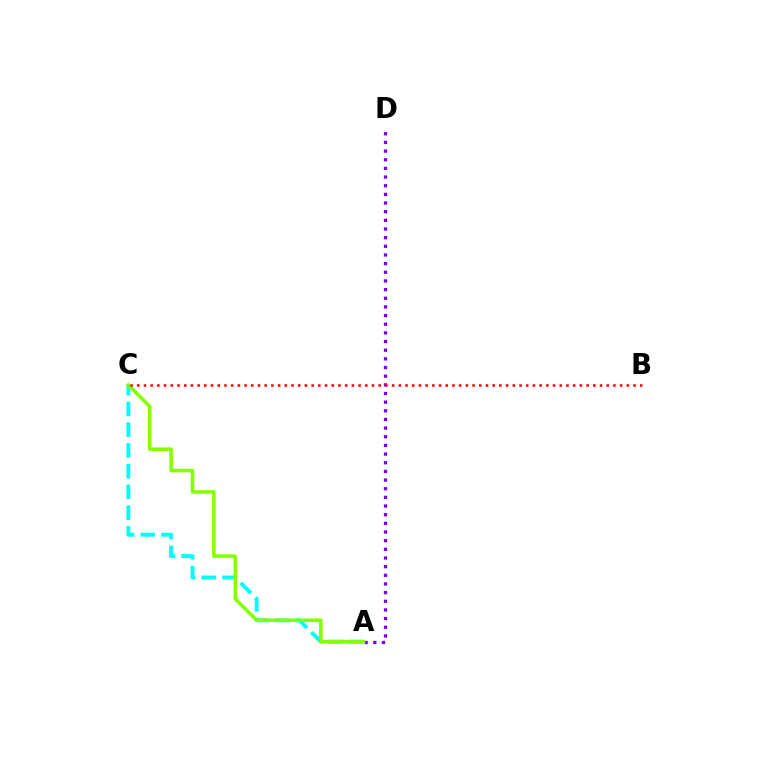{('A', 'D'): [{'color': '#7200ff', 'line_style': 'dotted', 'thickness': 2.35}], ('A', 'C'): [{'color': '#00fff6', 'line_style': 'dashed', 'thickness': 2.82}, {'color': '#84ff00', 'line_style': 'solid', 'thickness': 2.56}], ('B', 'C'): [{'color': '#ff0000', 'line_style': 'dotted', 'thickness': 1.82}]}